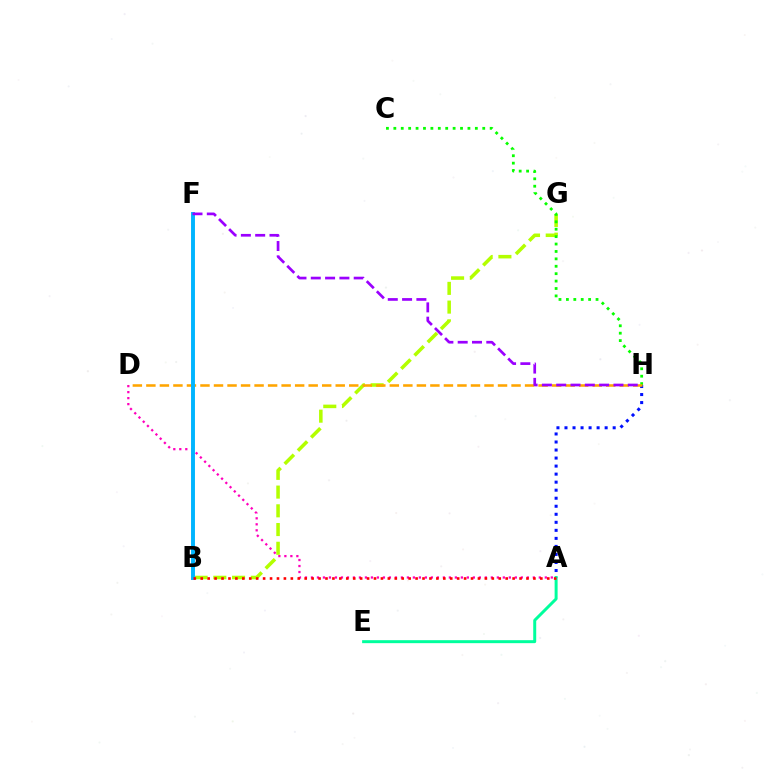{('B', 'G'): [{'color': '#b3ff00', 'line_style': 'dashed', 'thickness': 2.54}], ('C', 'H'): [{'color': '#08ff00', 'line_style': 'dotted', 'thickness': 2.01}], ('A', 'D'): [{'color': '#ff00bd', 'line_style': 'dotted', 'thickness': 1.63}], ('A', 'H'): [{'color': '#0010ff', 'line_style': 'dotted', 'thickness': 2.18}], ('D', 'H'): [{'color': '#ffa500', 'line_style': 'dashed', 'thickness': 1.84}], ('B', 'F'): [{'color': '#00b5ff', 'line_style': 'solid', 'thickness': 2.83}], ('A', 'E'): [{'color': '#00ff9d', 'line_style': 'solid', 'thickness': 2.14}], ('A', 'B'): [{'color': '#ff0000', 'line_style': 'dotted', 'thickness': 1.88}], ('F', 'H'): [{'color': '#9b00ff', 'line_style': 'dashed', 'thickness': 1.94}]}